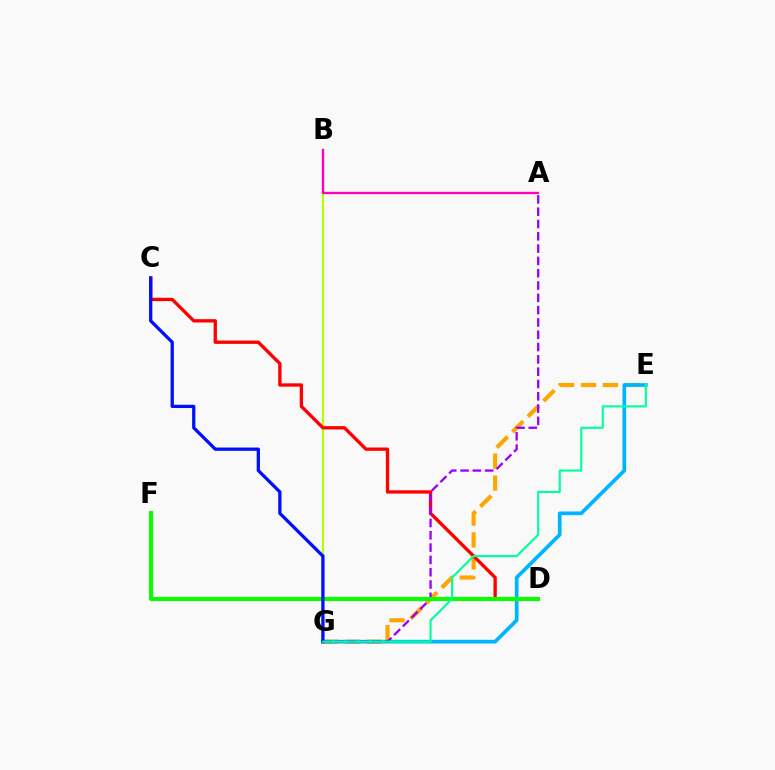{('B', 'G'): [{'color': '#b3ff00', 'line_style': 'solid', 'thickness': 1.53}], ('E', 'G'): [{'color': '#ffa500', 'line_style': 'dashed', 'thickness': 2.98}, {'color': '#00b5ff', 'line_style': 'solid', 'thickness': 2.67}, {'color': '#00ff9d', 'line_style': 'solid', 'thickness': 1.53}], ('C', 'D'): [{'color': '#ff0000', 'line_style': 'solid', 'thickness': 2.39}], ('A', 'B'): [{'color': '#ff00bd', 'line_style': 'solid', 'thickness': 1.7}], ('A', 'G'): [{'color': '#9b00ff', 'line_style': 'dashed', 'thickness': 1.67}], ('D', 'F'): [{'color': '#08ff00', 'line_style': 'solid', 'thickness': 2.94}], ('C', 'G'): [{'color': '#0010ff', 'line_style': 'solid', 'thickness': 2.36}]}